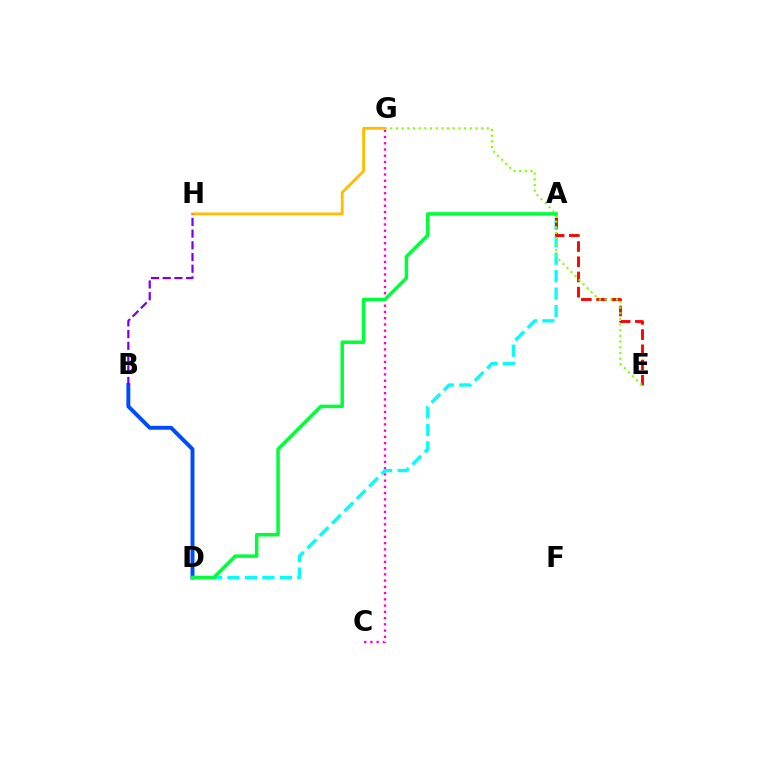{('C', 'G'): [{'color': '#ff00cf', 'line_style': 'dotted', 'thickness': 1.7}], ('G', 'H'): [{'color': '#ffbd00', 'line_style': 'solid', 'thickness': 2.04}], ('B', 'D'): [{'color': '#004bff', 'line_style': 'solid', 'thickness': 2.81}], ('A', 'D'): [{'color': '#00fff6', 'line_style': 'dashed', 'thickness': 2.37}, {'color': '#00ff39', 'line_style': 'solid', 'thickness': 2.51}], ('A', 'E'): [{'color': '#ff0000', 'line_style': 'dashed', 'thickness': 2.07}], ('B', 'H'): [{'color': '#7200ff', 'line_style': 'dashed', 'thickness': 1.59}], ('E', 'G'): [{'color': '#84ff00', 'line_style': 'dotted', 'thickness': 1.54}]}